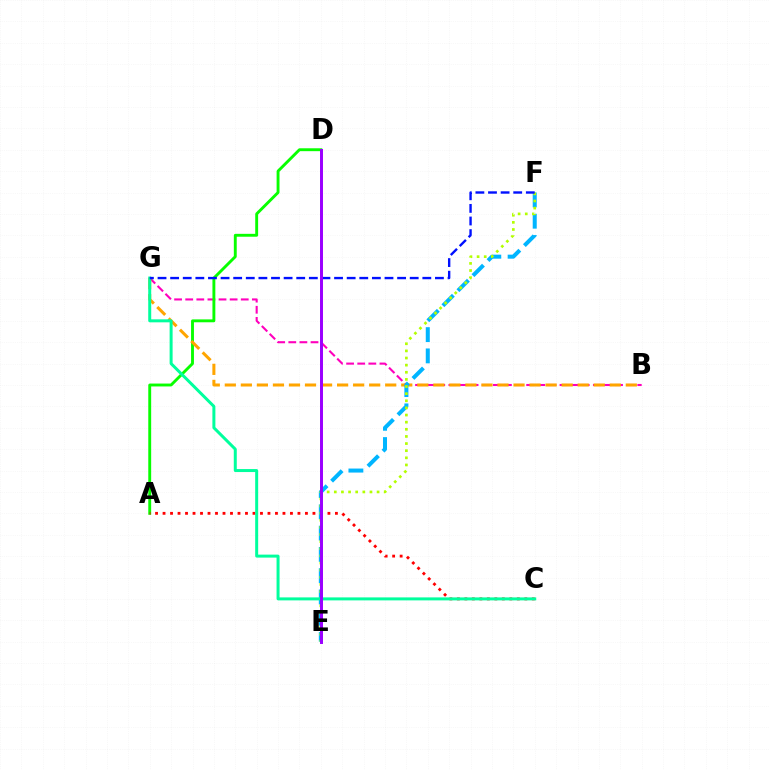{('B', 'G'): [{'color': '#ff00bd', 'line_style': 'dashed', 'thickness': 1.51}, {'color': '#ffa500', 'line_style': 'dashed', 'thickness': 2.18}], ('A', 'D'): [{'color': '#08ff00', 'line_style': 'solid', 'thickness': 2.08}], ('E', 'F'): [{'color': '#00b5ff', 'line_style': 'dashed', 'thickness': 2.89}, {'color': '#b3ff00', 'line_style': 'dotted', 'thickness': 1.94}], ('A', 'C'): [{'color': '#ff0000', 'line_style': 'dotted', 'thickness': 2.04}], ('C', 'G'): [{'color': '#00ff9d', 'line_style': 'solid', 'thickness': 2.15}], ('F', 'G'): [{'color': '#0010ff', 'line_style': 'dashed', 'thickness': 1.71}], ('D', 'E'): [{'color': '#9b00ff', 'line_style': 'solid', 'thickness': 2.14}]}